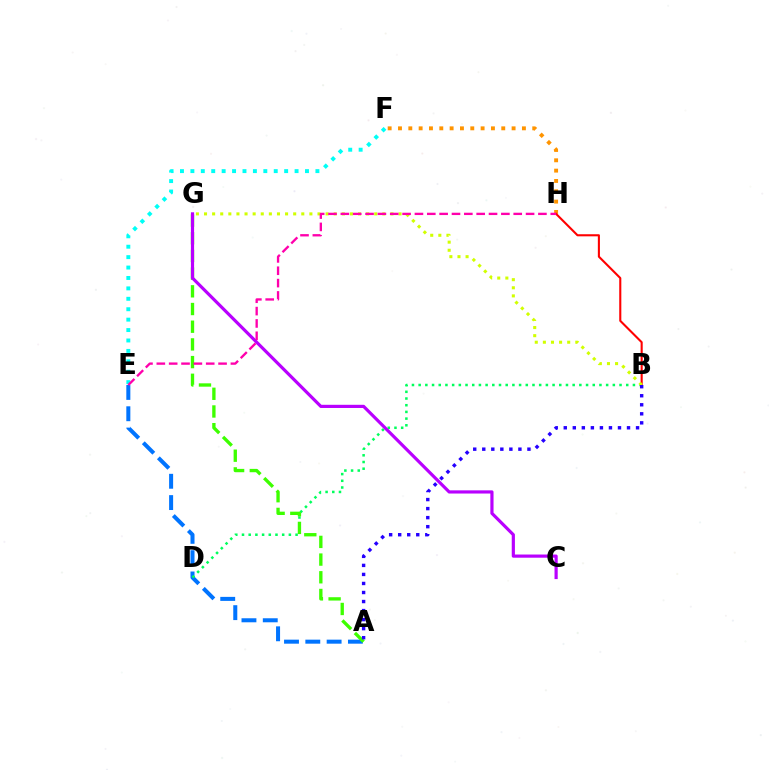{('F', 'H'): [{'color': '#ff9400', 'line_style': 'dotted', 'thickness': 2.81}], ('A', 'E'): [{'color': '#0074ff', 'line_style': 'dashed', 'thickness': 2.89}], ('B', 'H'): [{'color': '#ff0000', 'line_style': 'solid', 'thickness': 1.51}], ('B', 'D'): [{'color': '#00ff5c', 'line_style': 'dotted', 'thickness': 1.82}], ('A', 'G'): [{'color': '#3dff00', 'line_style': 'dashed', 'thickness': 2.4}], ('C', 'G'): [{'color': '#b900ff', 'line_style': 'solid', 'thickness': 2.29}], ('E', 'F'): [{'color': '#00fff6', 'line_style': 'dotted', 'thickness': 2.83}], ('B', 'G'): [{'color': '#d1ff00', 'line_style': 'dotted', 'thickness': 2.2}], ('A', 'B'): [{'color': '#2500ff', 'line_style': 'dotted', 'thickness': 2.46}], ('E', 'H'): [{'color': '#ff00ac', 'line_style': 'dashed', 'thickness': 1.68}]}